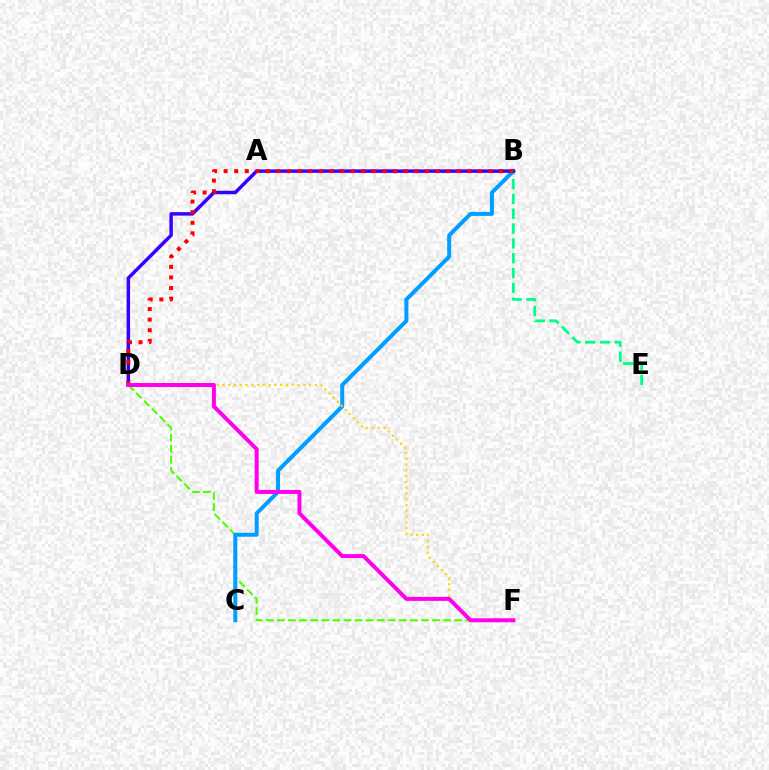{('B', 'E'): [{'color': '#00ff86', 'line_style': 'dashed', 'thickness': 2.02}], ('D', 'F'): [{'color': '#4fff00', 'line_style': 'dashed', 'thickness': 1.51}, {'color': '#ffd500', 'line_style': 'dotted', 'thickness': 1.57}, {'color': '#ff00ed', 'line_style': 'solid', 'thickness': 2.86}], ('B', 'C'): [{'color': '#009eff', 'line_style': 'solid', 'thickness': 2.87}], ('B', 'D'): [{'color': '#3700ff', 'line_style': 'solid', 'thickness': 2.5}, {'color': '#ff0000', 'line_style': 'dotted', 'thickness': 2.88}]}